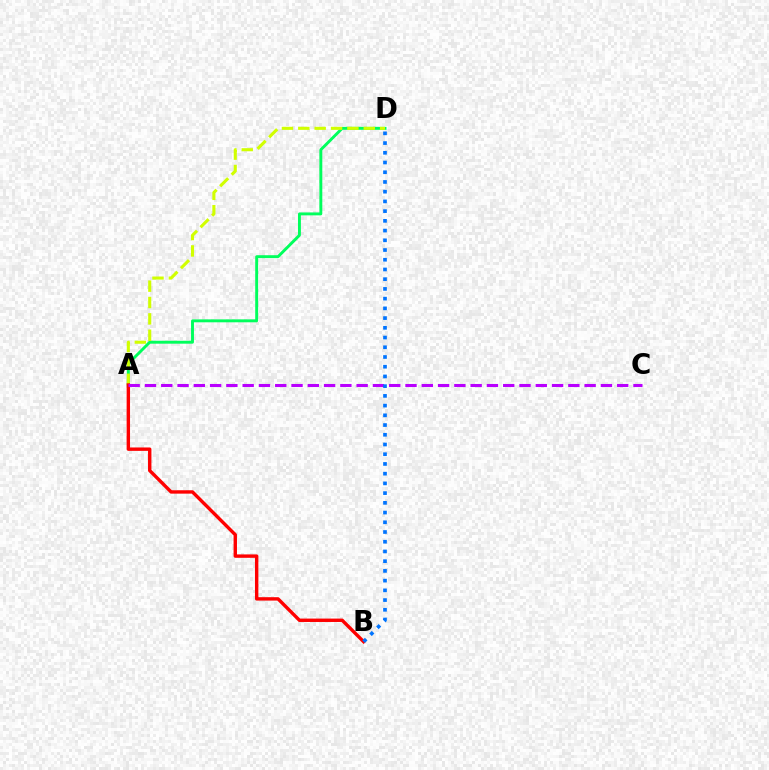{('A', 'D'): [{'color': '#00ff5c', 'line_style': 'solid', 'thickness': 2.1}, {'color': '#d1ff00', 'line_style': 'dashed', 'thickness': 2.22}], ('A', 'B'): [{'color': '#ff0000', 'line_style': 'solid', 'thickness': 2.45}], ('A', 'C'): [{'color': '#b900ff', 'line_style': 'dashed', 'thickness': 2.21}], ('B', 'D'): [{'color': '#0074ff', 'line_style': 'dotted', 'thickness': 2.64}]}